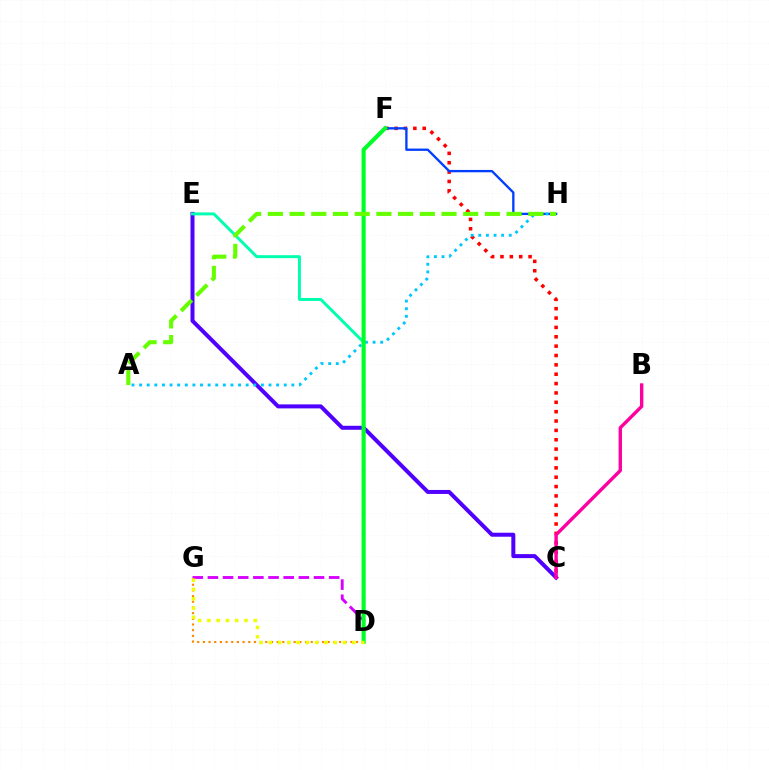{('C', 'F'): [{'color': '#ff0000', 'line_style': 'dotted', 'thickness': 2.54}], ('F', 'H'): [{'color': '#003fff', 'line_style': 'solid', 'thickness': 1.68}], ('D', 'G'): [{'color': '#d600ff', 'line_style': 'dashed', 'thickness': 2.06}, {'color': '#ff8800', 'line_style': 'dotted', 'thickness': 1.54}, {'color': '#eeff00', 'line_style': 'dotted', 'thickness': 2.52}], ('C', 'E'): [{'color': '#4f00ff', 'line_style': 'solid', 'thickness': 2.88}], ('A', 'H'): [{'color': '#00c7ff', 'line_style': 'dotted', 'thickness': 2.07}, {'color': '#66ff00', 'line_style': 'dashed', 'thickness': 2.95}], ('D', 'E'): [{'color': '#00ffaf', 'line_style': 'solid', 'thickness': 2.13}], ('B', 'C'): [{'color': '#ff00a0', 'line_style': 'solid', 'thickness': 2.44}], ('D', 'F'): [{'color': '#00ff27', 'line_style': 'solid', 'thickness': 2.96}]}